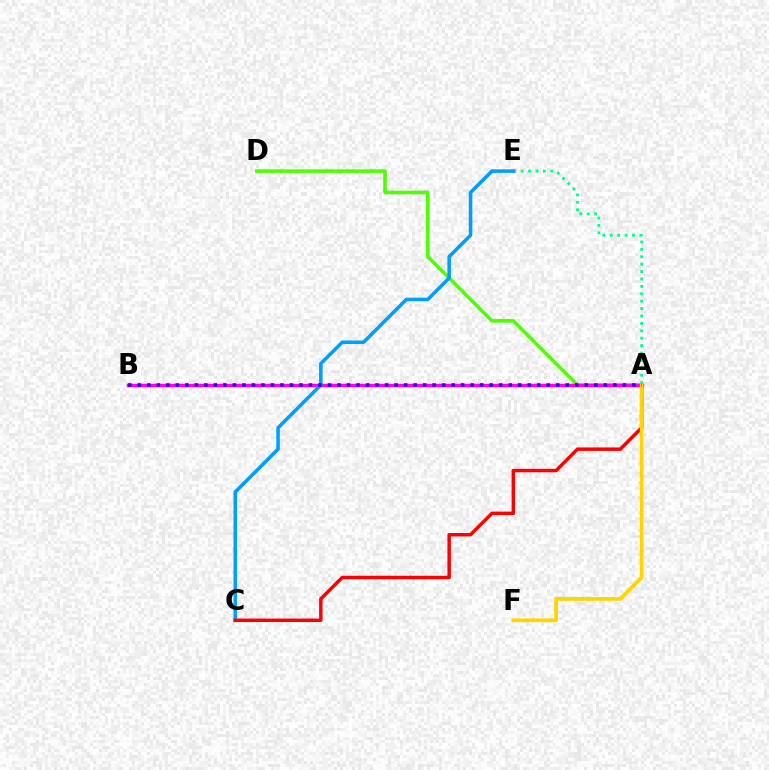{('A', 'D'): [{'color': '#4fff00', 'line_style': 'solid', 'thickness': 2.57}], ('A', 'B'): [{'color': '#ff00ed', 'line_style': 'solid', 'thickness': 2.46}, {'color': '#3700ff', 'line_style': 'dotted', 'thickness': 2.58}], ('A', 'E'): [{'color': '#00ff86', 'line_style': 'dotted', 'thickness': 2.01}], ('C', 'E'): [{'color': '#009eff', 'line_style': 'solid', 'thickness': 2.55}], ('A', 'C'): [{'color': '#ff0000', 'line_style': 'solid', 'thickness': 2.49}], ('A', 'F'): [{'color': '#ffd500', 'line_style': 'solid', 'thickness': 2.69}]}